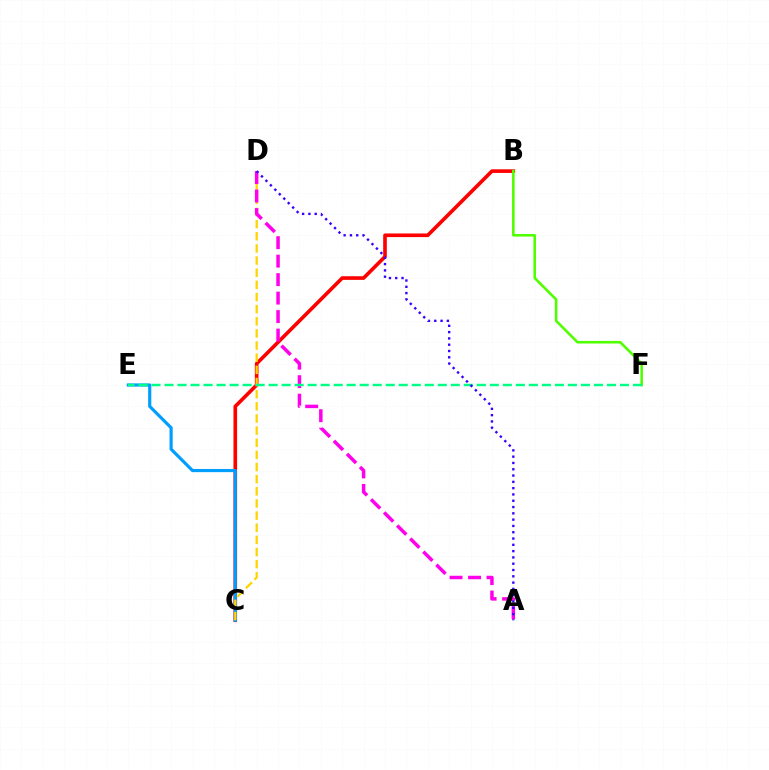{('B', 'C'): [{'color': '#ff0000', 'line_style': 'solid', 'thickness': 2.61}], ('C', 'E'): [{'color': '#009eff', 'line_style': 'solid', 'thickness': 2.28}], ('C', 'D'): [{'color': '#ffd500', 'line_style': 'dashed', 'thickness': 1.65}], ('A', 'D'): [{'color': '#ff00ed', 'line_style': 'dashed', 'thickness': 2.51}, {'color': '#3700ff', 'line_style': 'dotted', 'thickness': 1.71}], ('B', 'F'): [{'color': '#4fff00', 'line_style': 'solid', 'thickness': 1.86}], ('E', 'F'): [{'color': '#00ff86', 'line_style': 'dashed', 'thickness': 1.77}]}